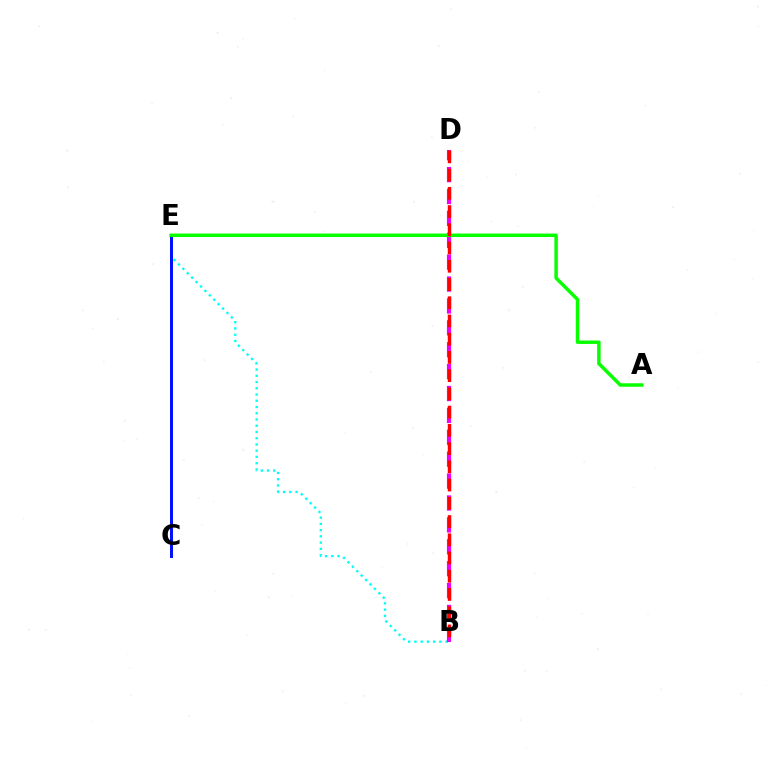{('B', 'E'): [{'color': '#00fff6', 'line_style': 'dotted', 'thickness': 1.7}], ('C', 'E'): [{'color': '#fcf500', 'line_style': 'dashed', 'thickness': 2.02}, {'color': '#0010ff', 'line_style': 'solid', 'thickness': 2.14}], ('B', 'D'): [{'color': '#ee00ff', 'line_style': 'dashed', 'thickness': 2.97}, {'color': '#ff0000', 'line_style': 'dashed', 'thickness': 2.48}], ('A', 'E'): [{'color': '#08ff00', 'line_style': 'solid', 'thickness': 2.5}]}